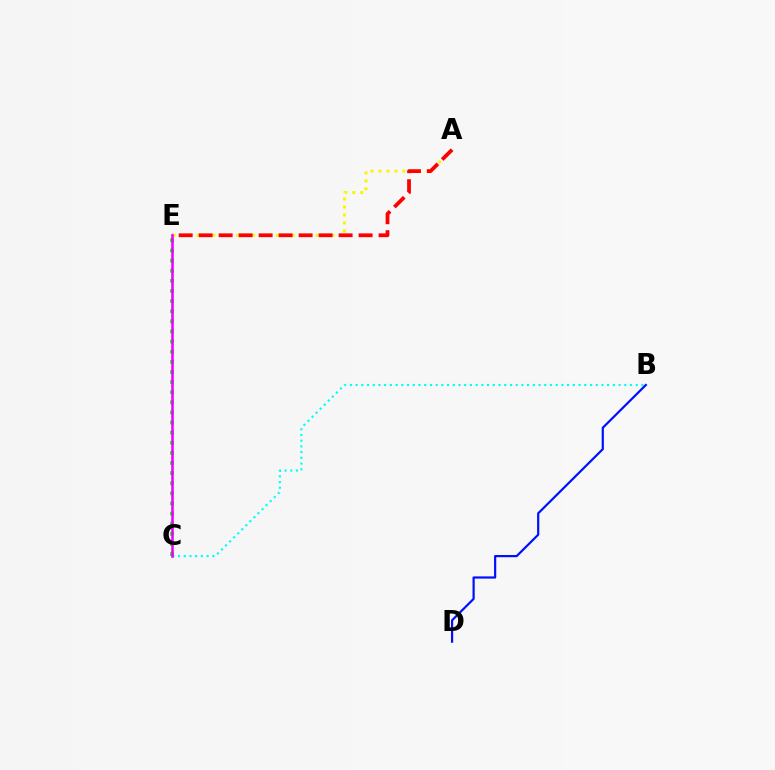{('A', 'E'): [{'color': '#fcf500', 'line_style': 'dotted', 'thickness': 2.16}, {'color': '#ff0000', 'line_style': 'dashed', 'thickness': 2.72}], ('B', 'C'): [{'color': '#00fff6', 'line_style': 'dotted', 'thickness': 1.55}], ('C', 'E'): [{'color': '#08ff00', 'line_style': 'dotted', 'thickness': 2.75}, {'color': '#ee00ff', 'line_style': 'solid', 'thickness': 1.85}], ('B', 'D'): [{'color': '#0010ff', 'line_style': 'solid', 'thickness': 1.59}]}